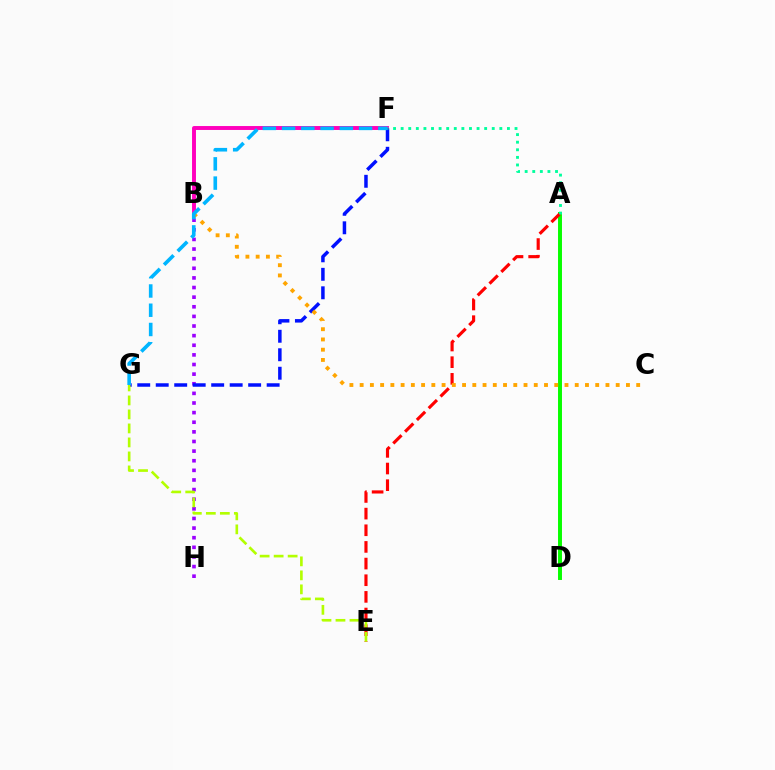{('B', 'F'): [{'color': '#ff00bd', 'line_style': 'solid', 'thickness': 2.82}], ('B', 'H'): [{'color': '#9b00ff', 'line_style': 'dotted', 'thickness': 2.61}], ('F', 'G'): [{'color': '#0010ff', 'line_style': 'dashed', 'thickness': 2.51}, {'color': '#00b5ff', 'line_style': 'dashed', 'thickness': 2.62}], ('A', 'D'): [{'color': '#08ff00', 'line_style': 'solid', 'thickness': 2.84}], ('A', 'E'): [{'color': '#ff0000', 'line_style': 'dashed', 'thickness': 2.26}], ('A', 'F'): [{'color': '#00ff9d', 'line_style': 'dotted', 'thickness': 2.06}], ('E', 'G'): [{'color': '#b3ff00', 'line_style': 'dashed', 'thickness': 1.9}], ('B', 'C'): [{'color': '#ffa500', 'line_style': 'dotted', 'thickness': 2.78}]}